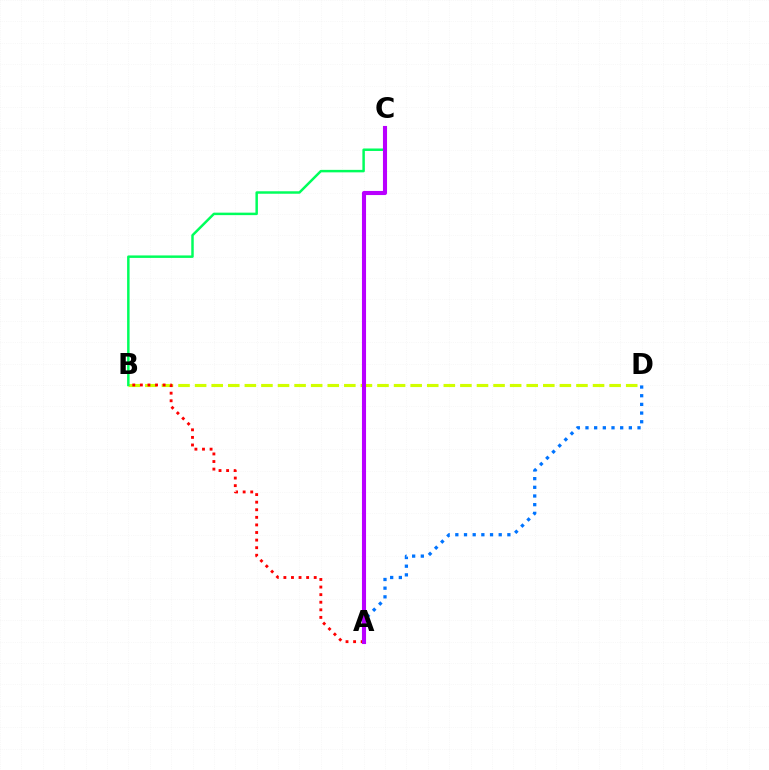{('B', 'D'): [{'color': '#d1ff00', 'line_style': 'dashed', 'thickness': 2.25}], ('B', 'C'): [{'color': '#00ff5c', 'line_style': 'solid', 'thickness': 1.79}], ('A', 'B'): [{'color': '#ff0000', 'line_style': 'dotted', 'thickness': 2.06}], ('A', 'D'): [{'color': '#0074ff', 'line_style': 'dotted', 'thickness': 2.36}], ('A', 'C'): [{'color': '#b900ff', 'line_style': 'solid', 'thickness': 2.95}]}